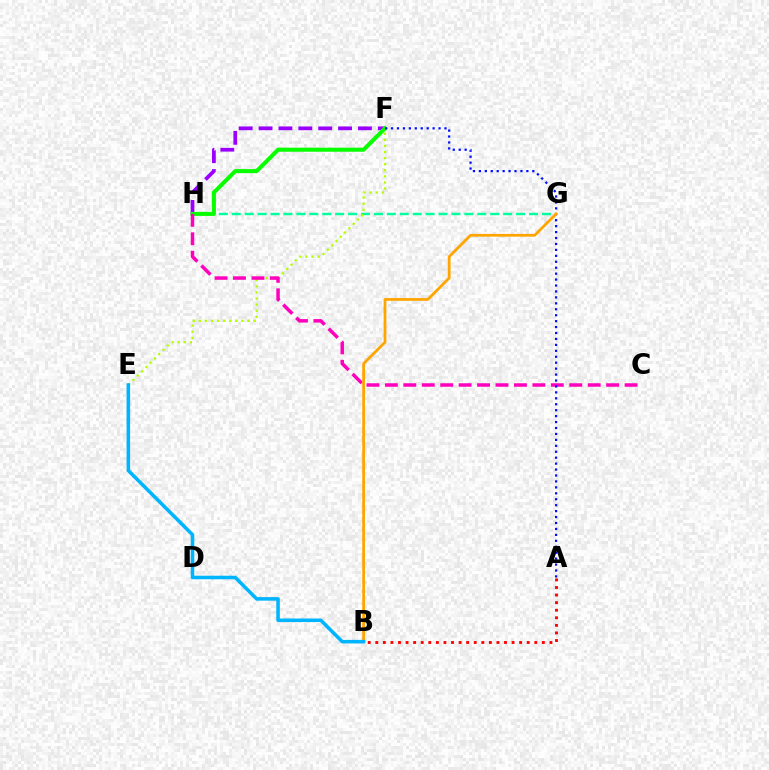{('A', 'B'): [{'color': '#ff0000', 'line_style': 'dotted', 'thickness': 2.06}], ('F', 'H'): [{'color': '#9b00ff', 'line_style': 'dashed', 'thickness': 2.7}, {'color': '#08ff00', 'line_style': 'solid', 'thickness': 2.91}], ('G', 'H'): [{'color': '#00ff9d', 'line_style': 'dashed', 'thickness': 1.76}], ('E', 'F'): [{'color': '#b3ff00', 'line_style': 'dotted', 'thickness': 1.65}], ('C', 'H'): [{'color': '#ff00bd', 'line_style': 'dashed', 'thickness': 2.5}], ('A', 'F'): [{'color': '#0010ff', 'line_style': 'dotted', 'thickness': 1.61}], ('B', 'G'): [{'color': '#ffa500', 'line_style': 'solid', 'thickness': 1.99}], ('B', 'E'): [{'color': '#00b5ff', 'line_style': 'solid', 'thickness': 2.55}]}